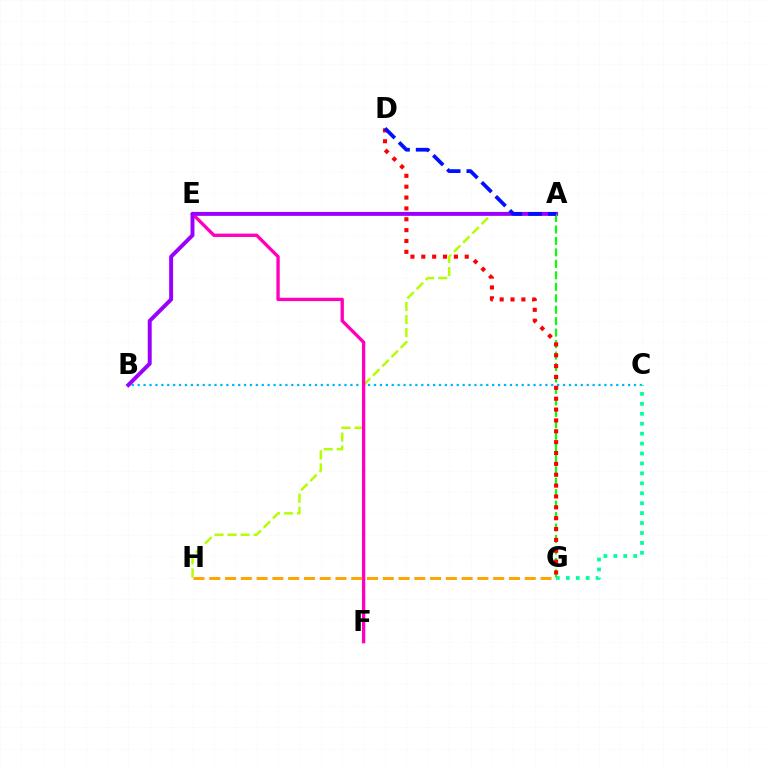{('A', 'H'): [{'color': '#b3ff00', 'line_style': 'dashed', 'thickness': 1.77}], ('B', 'C'): [{'color': '#00b5ff', 'line_style': 'dotted', 'thickness': 1.61}], ('E', 'F'): [{'color': '#ff00bd', 'line_style': 'solid', 'thickness': 2.4}], ('A', 'B'): [{'color': '#9b00ff', 'line_style': 'solid', 'thickness': 2.84}], ('C', 'G'): [{'color': '#00ff9d', 'line_style': 'dotted', 'thickness': 2.7}], ('A', 'G'): [{'color': '#08ff00', 'line_style': 'dashed', 'thickness': 1.56}], ('D', 'G'): [{'color': '#ff0000', 'line_style': 'dotted', 'thickness': 2.95}], ('A', 'D'): [{'color': '#0010ff', 'line_style': 'dashed', 'thickness': 2.7}], ('G', 'H'): [{'color': '#ffa500', 'line_style': 'dashed', 'thickness': 2.14}]}